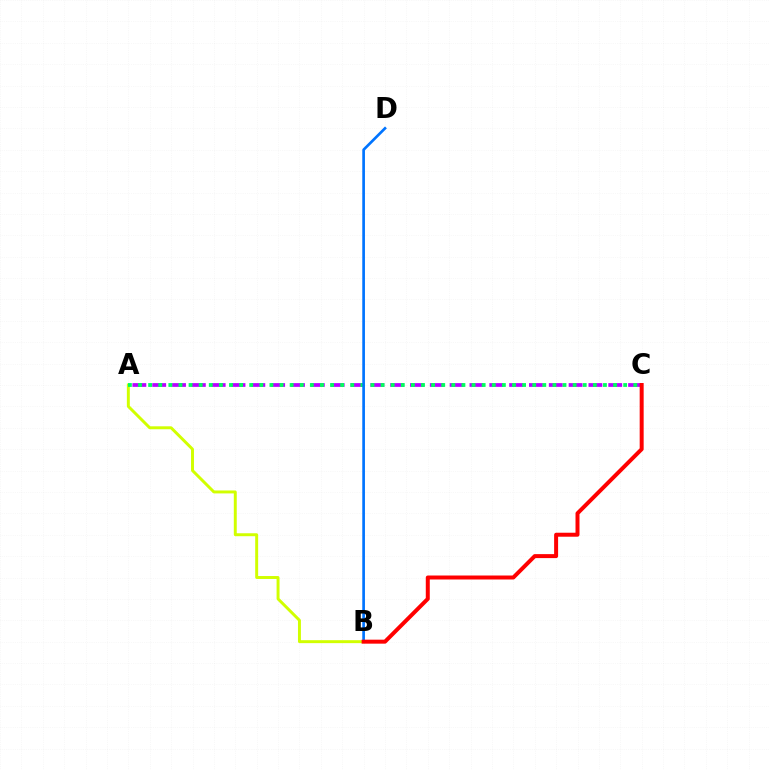{('A', 'B'): [{'color': '#d1ff00', 'line_style': 'solid', 'thickness': 2.12}], ('A', 'C'): [{'color': '#b900ff', 'line_style': 'dashed', 'thickness': 2.69}, {'color': '#00ff5c', 'line_style': 'dotted', 'thickness': 2.75}], ('B', 'D'): [{'color': '#0074ff', 'line_style': 'solid', 'thickness': 1.92}], ('B', 'C'): [{'color': '#ff0000', 'line_style': 'solid', 'thickness': 2.87}]}